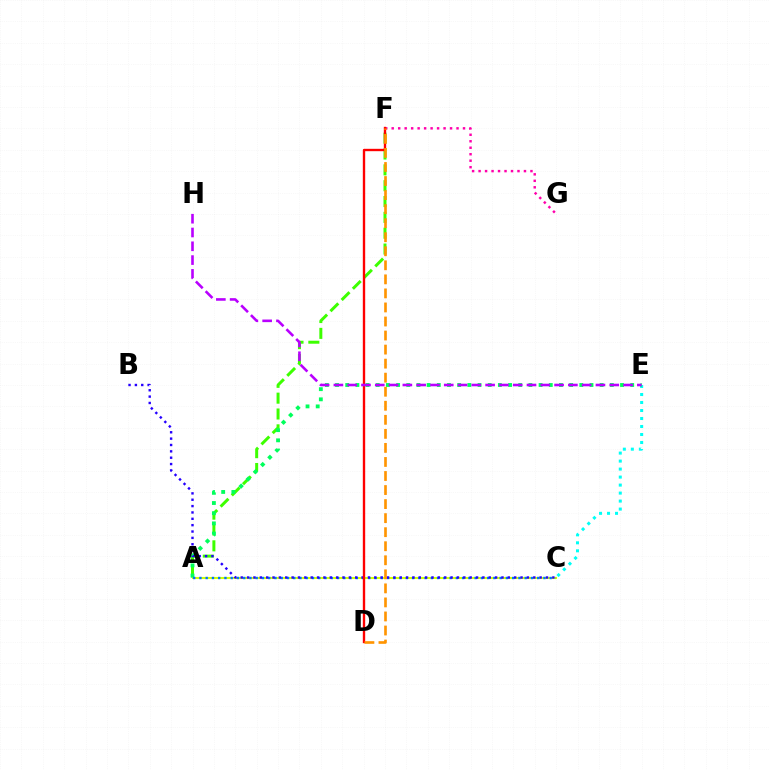{('C', 'E'): [{'color': '#00fff6', 'line_style': 'dotted', 'thickness': 2.17}], ('A', 'F'): [{'color': '#3dff00', 'line_style': 'dashed', 'thickness': 2.15}], ('A', 'C'): [{'color': '#d1ff00', 'line_style': 'solid', 'thickness': 1.5}, {'color': '#0074ff', 'line_style': 'dotted', 'thickness': 1.7}], ('A', 'E'): [{'color': '#00ff5c', 'line_style': 'dotted', 'thickness': 2.77}], ('F', 'G'): [{'color': '#ff00ac', 'line_style': 'dotted', 'thickness': 1.76}], ('B', 'C'): [{'color': '#2500ff', 'line_style': 'dotted', 'thickness': 1.73}], ('D', 'F'): [{'color': '#ff0000', 'line_style': 'solid', 'thickness': 1.7}, {'color': '#ff9400', 'line_style': 'dashed', 'thickness': 1.91}], ('E', 'H'): [{'color': '#b900ff', 'line_style': 'dashed', 'thickness': 1.87}]}